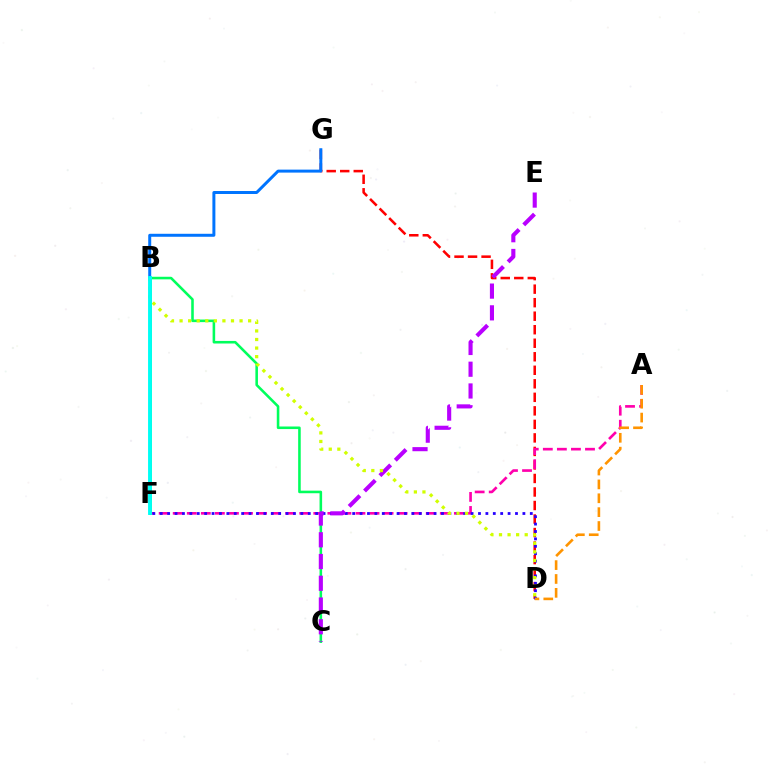{('D', 'G'): [{'color': '#ff0000', 'line_style': 'dashed', 'thickness': 1.84}], ('A', 'F'): [{'color': '#ff00ac', 'line_style': 'dashed', 'thickness': 1.91}], ('D', 'F'): [{'color': '#2500ff', 'line_style': 'dotted', 'thickness': 2.01}], ('A', 'D'): [{'color': '#ff9400', 'line_style': 'dashed', 'thickness': 1.88}], ('B', 'F'): [{'color': '#3dff00', 'line_style': 'solid', 'thickness': 2.12}, {'color': '#00fff6', 'line_style': 'solid', 'thickness': 2.8}], ('B', 'C'): [{'color': '#00ff5c', 'line_style': 'solid', 'thickness': 1.85}], ('C', 'E'): [{'color': '#b900ff', 'line_style': 'dashed', 'thickness': 2.95}], ('B', 'G'): [{'color': '#0074ff', 'line_style': 'solid', 'thickness': 2.15}], ('B', 'D'): [{'color': '#d1ff00', 'line_style': 'dotted', 'thickness': 2.33}]}